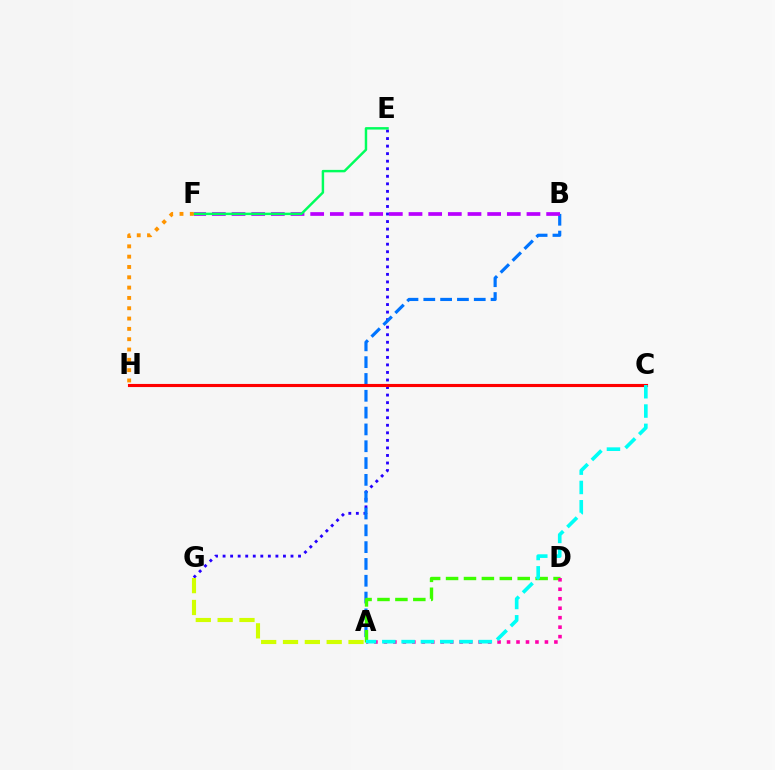{('E', 'G'): [{'color': '#2500ff', 'line_style': 'dotted', 'thickness': 2.05}], ('A', 'B'): [{'color': '#0074ff', 'line_style': 'dashed', 'thickness': 2.28}], ('B', 'F'): [{'color': '#b900ff', 'line_style': 'dashed', 'thickness': 2.67}], ('E', 'F'): [{'color': '#00ff5c', 'line_style': 'solid', 'thickness': 1.76}], ('A', 'G'): [{'color': '#d1ff00', 'line_style': 'dashed', 'thickness': 2.97}], ('A', 'D'): [{'color': '#3dff00', 'line_style': 'dashed', 'thickness': 2.43}, {'color': '#ff00ac', 'line_style': 'dotted', 'thickness': 2.57}], ('C', 'H'): [{'color': '#ff0000', 'line_style': 'solid', 'thickness': 2.24}], ('A', 'C'): [{'color': '#00fff6', 'line_style': 'dashed', 'thickness': 2.62}], ('F', 'H'): [{'color': '#ff9400', 'line_style': 'dotted', 'thickness': 2.8}]}